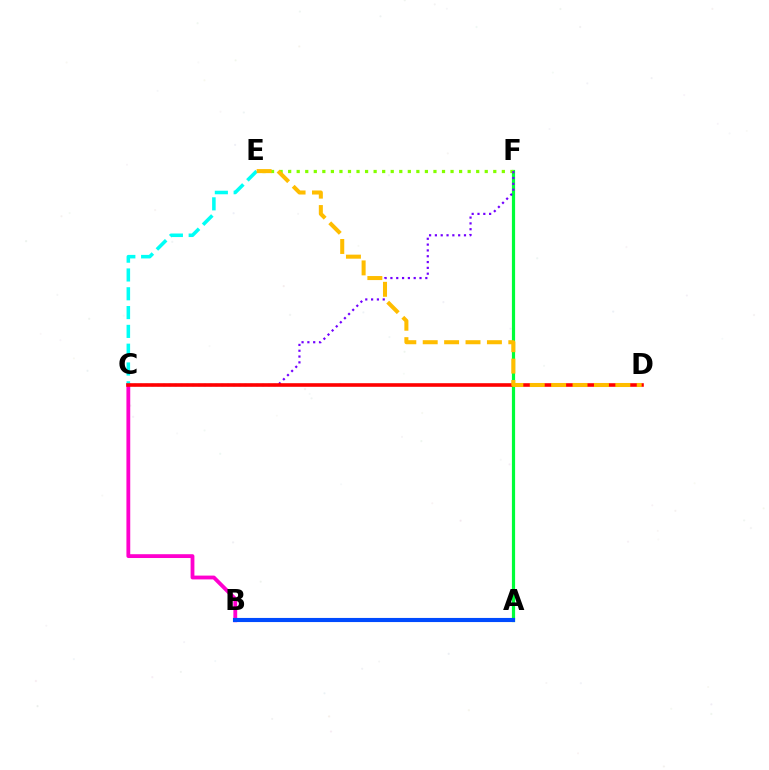{('A', 'F'): [{'color': '#00ff39', 'line_style': 'solid', 'thickness': 2.3}], ('E', 'F'): [{'color': '#84ff00', 'line_style': 'dotted', 'thickness': 2.32}], ('B', 'C'): [{'color': '#ff00cf', 'line_style': 'solid', 'thickness': 2.75}], ('C', 'E'): [{'color': '#00fff6', 'line_style': 'dashed', 'thickness': 2.55}], ('A', 'B'): [{'color': '#004bff', 'line_style': 'solid', 'thickness': 2.96}], ('C', 'F'): [{'color': '#7200ff', 'line_style': 'dotted', 'thickness': 1.58}], ('C', 'D'): [{'color': '#ff0000', 'line_style': 'solid', 'thickness': 2.59}], ('D', 'E'): [{'color': '#ffbd00', 'line_style': 'dashed', 'thickness': 2.91}]}